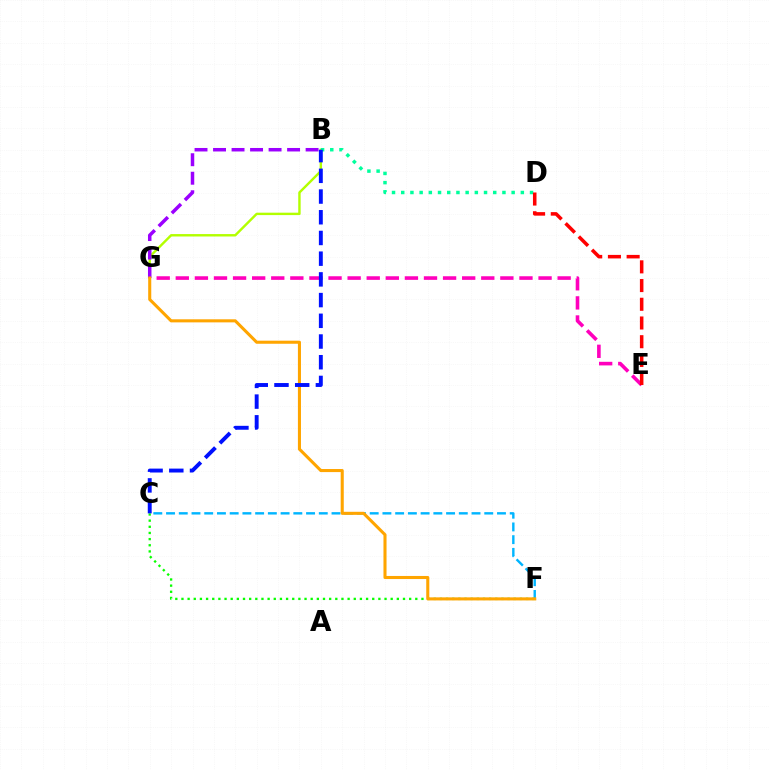{('B', 'G'): [{'color': '#b3ff00', 'line_style': 'solid', 'thickness': 1.74}, {'color': '#9b00ff', 'line_style': 'dashed', 'thickness': 2.52}], ('C', 'F'): [{'color': '#08ff00', 'line_style': 'dotted', 'thickness': 1.67}, {'color': '#00b5ff', 'line_style': 'dashed', 'thickness': 1.73}], ('E', 'G'): [{'color': '#ff00bd', 'line_style': 'dashed', 'thickness': 2.59}], ('B', 'D'): [{'color': '#00ff9d', 'line_style': 'dotted', 'thickness': 2.5}], ('F', 'G'): [{'color': '#ffa500', 'line_style': 'solid', 'thickness': 2.21}], ('D', 'E'): [{'color': '#ff0000', 'line_style': 'dashed', 'thickness': 2.54}], ('B', 'C'): [{'color': '#0010ff', 'line_style': 'dashed', 'thickness': 2.81}]}